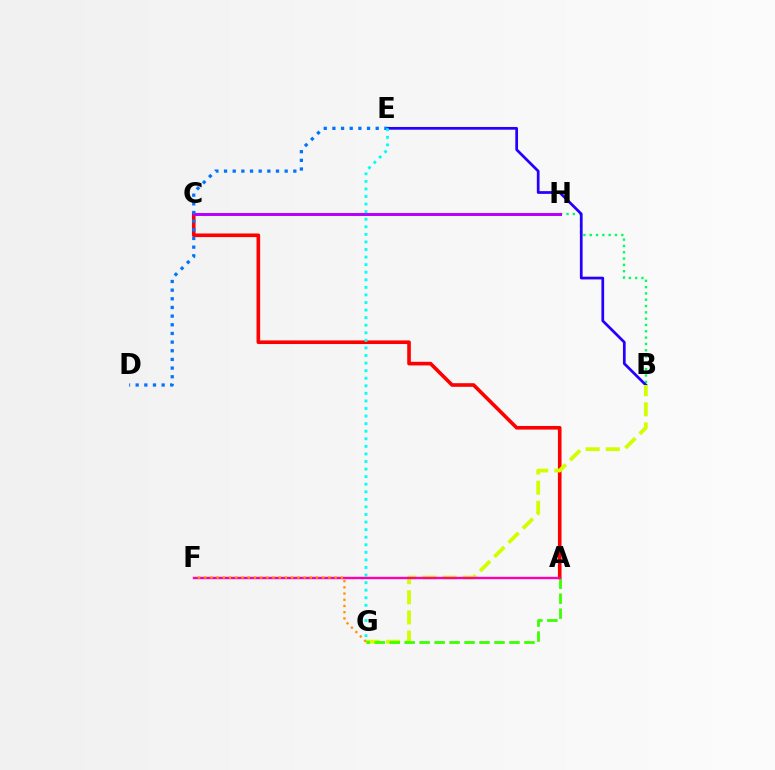{('A', 'C'): [{'color': '#ff0000', 'line_style': 'solid', 'thickness': 2.61}], ('B', 'H'): [{'color': '#00ff5c', 'line_style': 'dotted', 'thickness': 1.72}], ('C', 'H'): [{'color': '#b900ff', 'line_style': 'solid', 'thickness': 2.14}], ('B', 'E'): [{'color': '#2500ff', 'line_style': 'solid', 'thickness': 1.97}], ('B', 'G'): [{'color': '#d1ff00', 'line_style': 'dashed', 'thickness': 2.73}], ('D', 'E'): [{'color': '#0074ff', 'line_style': 'dotted', 'thickness': 2.35}], ('A', 'G'): [{'color': '#3dff00', 'line_style': 'dashed', 'thickness': 2.03}], ('E', 'G'): [{'color': '#00fff6', 'line_style': 'dotted', 'thickness': 2.06}], ('A', 'F'): [{'color': '#ff00ac', 'line_style': 'solid', 'thickness': 1.72}], ('F', 'G'): [{'color': '#ff9400', 'line_style': 'dotted', 'thickness': 1.69}]}